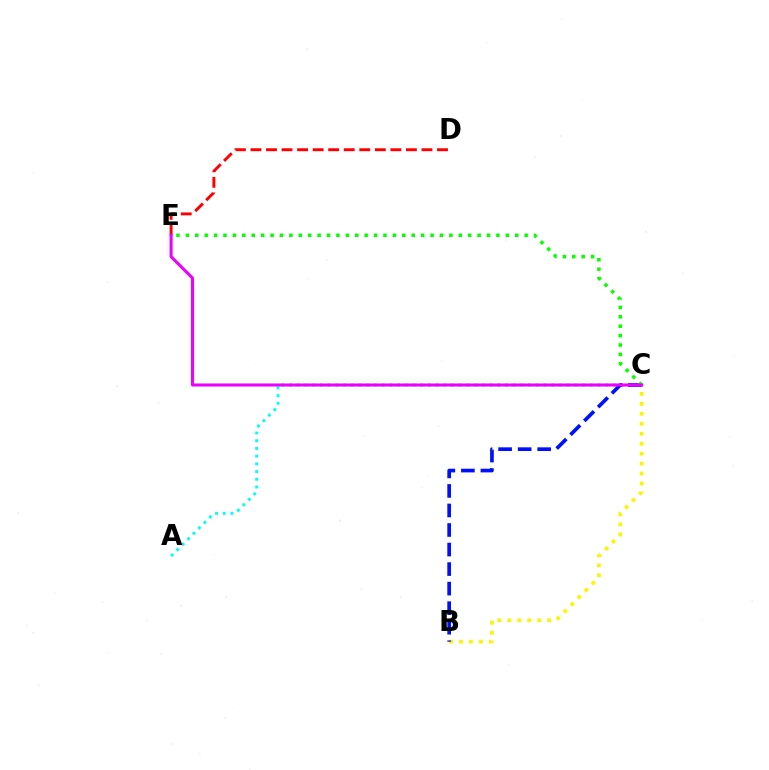{('B', 'C'): [{'color': '#fcf500', 'line_style': 'dotted', 'thickness': 2.71}, {'color': '#0010ff', 'line_style': 'dashed', 'thickness': 2.65}], ('A', 'C'): [{'color': '#00fff6', 'line_style': 'dotted', 'thickness': 2.09}], ('C', 'E'): [{'color': '#08ff00', 'line_style': 'dotted', 'thickness': 2.56}, {'color': '#ee00ff', 'line_style': 'solid', 'thickness': 2.21}], ('D', 'E'): [{'color': '#ff0000', 'line_style': 'dashed', 'thickness': 2.11}]}